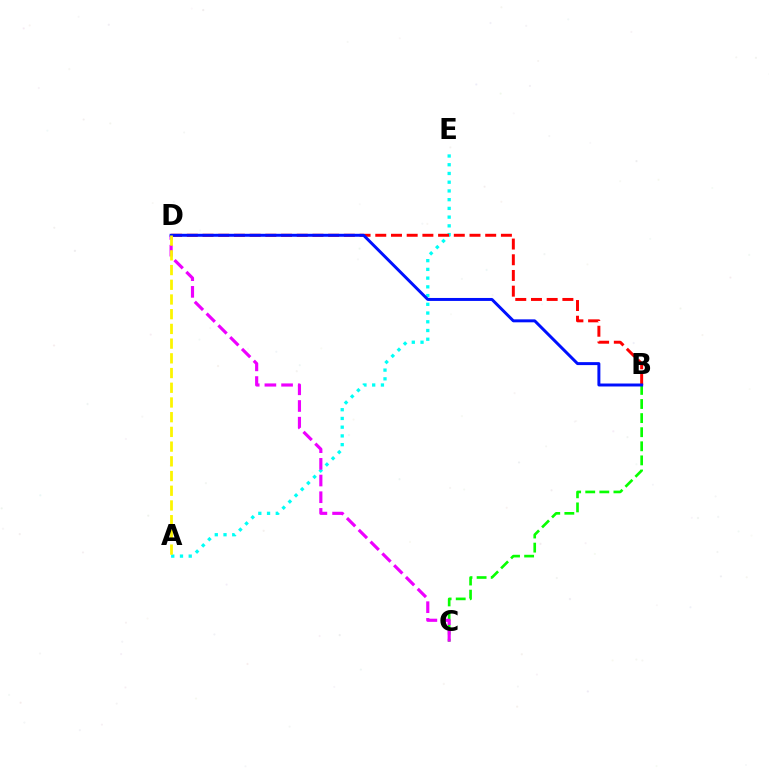{('B', 'C'): [{'color': '#08ff00', 'line_style': 'dashed', 'thickness': 1.91}], ('A', 'E'): [{'color': '#00fff6', 'line_style': 'dotted', 'thickness': 2.37}], ('B', 'D'): [{'color': '#ff0000', 'line_style': 'dashed', 'thickness': 2.13}, {'color': '#0010ff', 'line_style': 'solid', 'thickness': 2.13}], ('C', 'D'): [{'color': '#ee00ff', 'line_style': 'dashed', 'thickness': 2.27}], ('A', 'D'): [{'color': '#fcf500', 'line_style': 'dashed', 'thickness': 2.0}]}